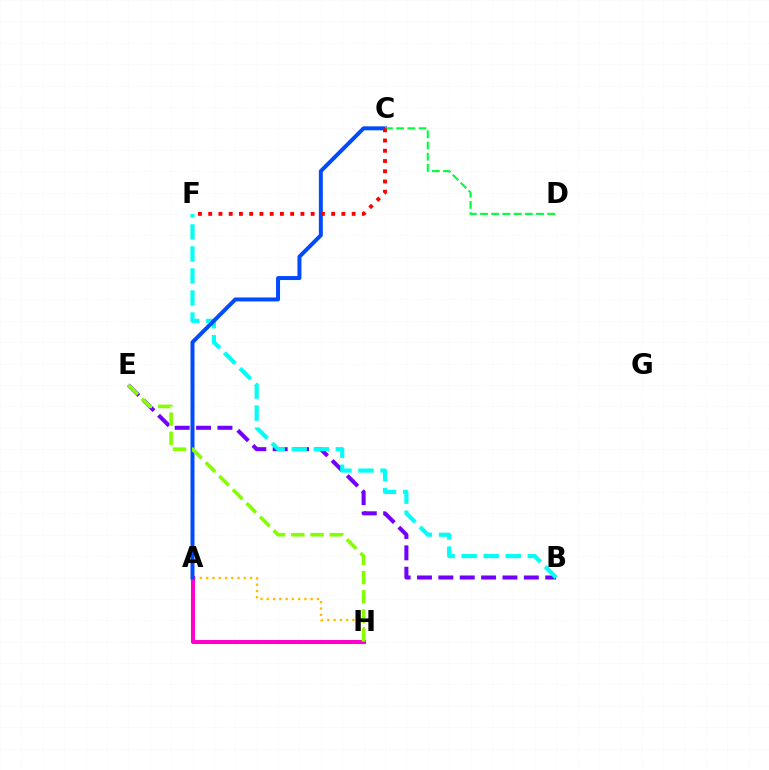{('B', 'E'): [{'color': '#7200ff', 'line_style': 'dashed', 'thickness': 2.9}], ('A', 'H'): [{'color': '#ffbd00', 'line_style': 'dotted', 'thickness': 1.7}, {'color': '#ff00cf', 'line_style': 'solid', 'thickness': 2.93}], ('B', 'F'): [{'color': '#00fff6', 'line_style': 'dashed', 'thickness': 2.99}], ('A', 'C'): [{'color': '#004bff', 'line_style': 'solid', 'thickness': 2.86}], ('C', 'D'): [{'color': '#00ff39', 'line_style': 'dashed', 'thickness': 1.52}], ('E', 'H'): [{'color': '#84ff00', 'line_style': 'dashed', 'thickness': 2.61}], ('C', 'F'): [{'color': '#ff0000', 'line_style': 'dotted', 'thickness': 2.78}]}